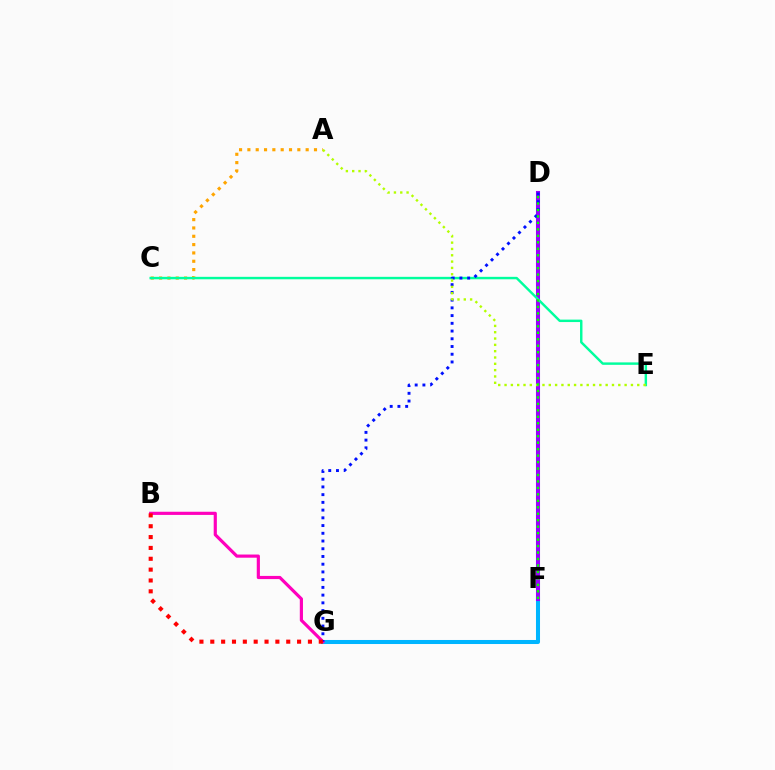{('F', 'G'): [{'color': '#00b5ff', 'line_style': 'solid', 'thickness': 2.91}], ('B', 'G'): [{'color': '#ff00bd', 'line_style': 'solid', 'thickness': 2.28}, {'color': '#ff0000', 'line_style': 'dotted', 'thickness': 2.95}], ('D', 'F'): [{'color': '#9b00ff', 'line_style': 'solid', 'thickness': 2.93}, {'color': '#08ff00', 'line_style': 'dotted', 'thickness': 1.76}], ('A', 'C'): [{'color': '#ffa500', 'line_style': 'dotted', 'thickness': 2.26}], ('C', 'E'): [{'color': '#00ff9d', 'line_style': 'solid', 'thickness': 1.76}], ('D', 'G'): [{'color': '#0010ff', 'line_style': 'dotted', 'thickness': 2.1}], ('A', 'E'): [{'color': '#b3ff00', 'line_style': 'dotted', 'thickness': 1.72}]}